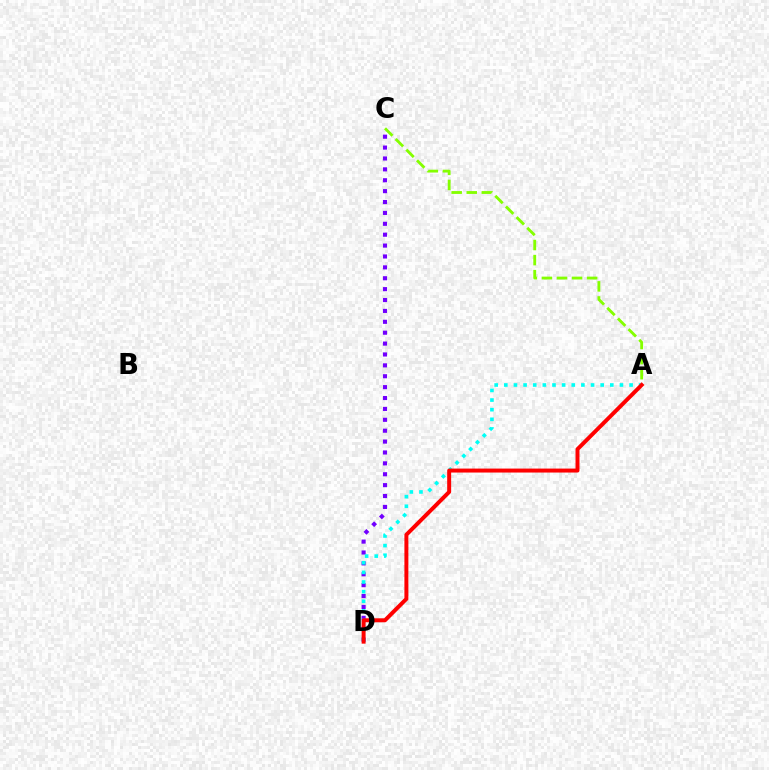{('C', 'D'): [{'color': '#7200ff', 'line_style': 'dotted', 'thickness': 2.96}], ('A', 'D'): [{'color': '#00fff6', 'line_style': 'dotted', 'thickness': 2.62}, {'color': '#ff0000', 'line_style': 'solid', 'thickness': 2.85}], ('A', 'C'): [{'color': '#84ff00', 'line_style': 'dashed', 'thickness': 2.05}]}